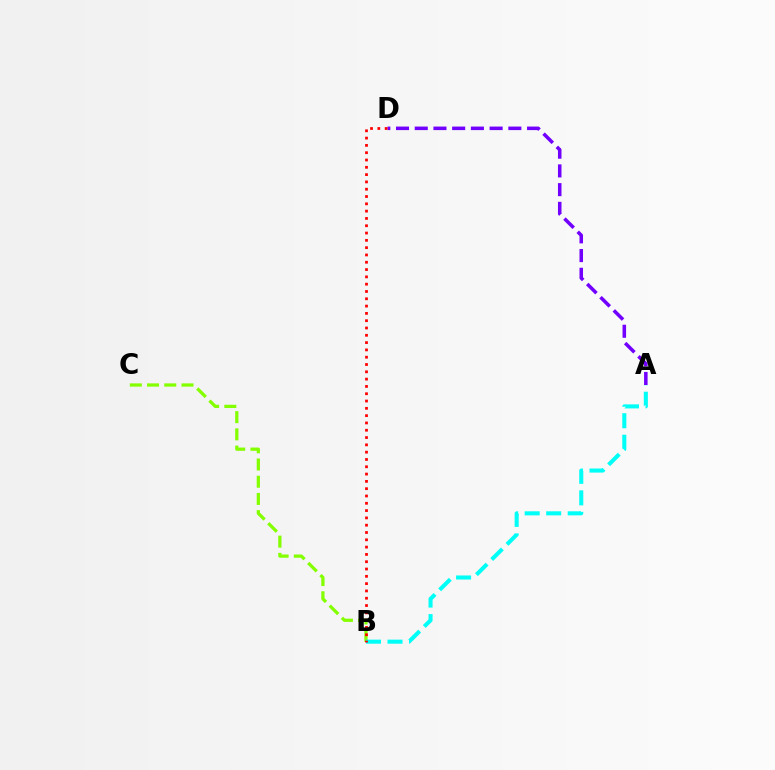{('A', 'D'): [{'color': '#7200ff', 'line_style': 'dashed', 'thickness': 2.54}], ('B', 'C'): [{'color': '#84ff00', 'line_style': 'dashed', 'thickness': 2.34}], ('A', 'B'): [{'color': '#00fff6', 'line_style': 'dashed', 'thickness': 2.92}], ('B', 'D'): [{'color': '#ff0000', 'line_style': 'dotted', 'thickness': 1.98}]}